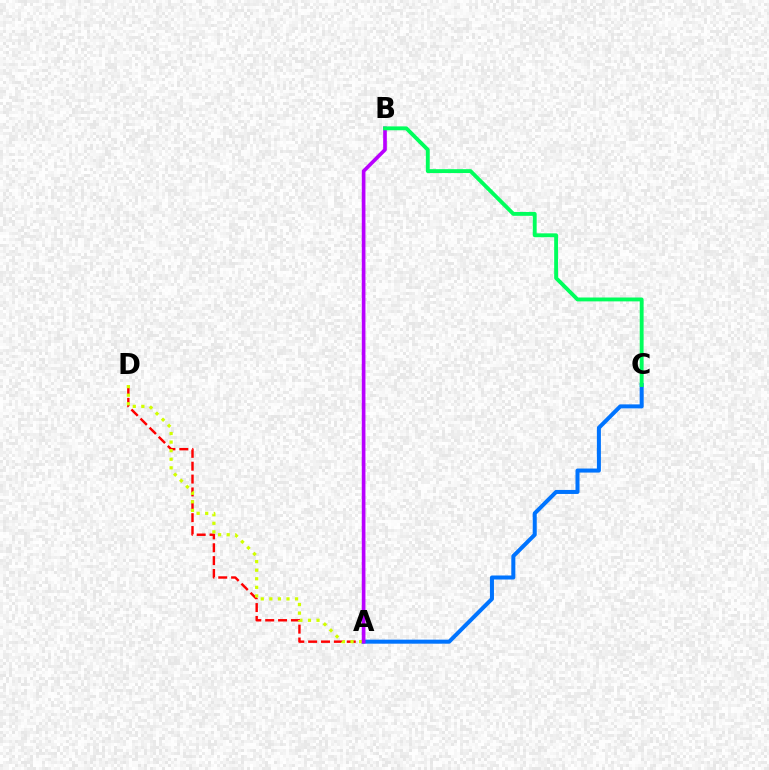{('A', 'D'): [{'color': '#ff0000', 'line_style': 'dashed', 'thickness': 1.75}, {'color': '#d1ff00', 'line_style': 'dotted', 'thickness': 2.33}], ('A', 'C'): [{'color': '#0074ff', 'line_style': 'solid', 'thickness': 2.9}], ('A', 'B'): [{'color': '#b900ff', 'line_style': 'solid', 'thickness': 2.63}], ('B', 'C'): [{'color': '#00ff5c', 'line_style': 'solid', 'thickness': 2.79}]}